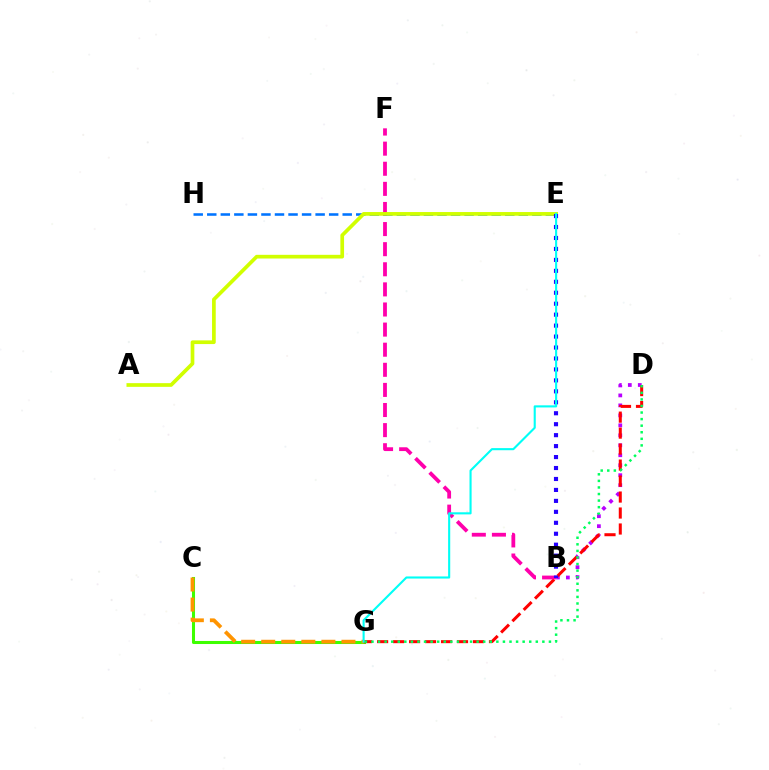{('C', 'G'): [{'color': '#3dff00', 'line_style': 'solid', 'thickness': 2.19}, {'color': '#ff9400', 'line_style': 'dashed', 'thickness': 2.72}], ('B', 'D'): [{'color': '#b900ff', 'line_style': 'dotted', 'thickness': 2.71}], ('D', 'G'): [{'color': '#ff0000', 'line_style': 'dashed', 'thickness': 2.17}, {'color': '#00ff5c', 'line_style': 'dotted', 'thickness': 1.79}], ('B', 'F'): [{'color': '#ff00ac', 'line_style': 'dashed', 'thickness': 2.73}], ('E', 'H'): [{'color': '#0074ff', 'line_style': 'dashed', 'thickness': 1.84}], ('A', 'E'): [{'color': '#d1ff00', 'line_style': 'solid', 'thickness': 2.66}], ('B', 'E'): [{'color': '#2500ff', 'line_style': 'dotted', 'thickness': 2.98}], ('E', 'G'): [{'color': '#00fff6', 'line_style': 'solid', 'thickness': 1.52}]}